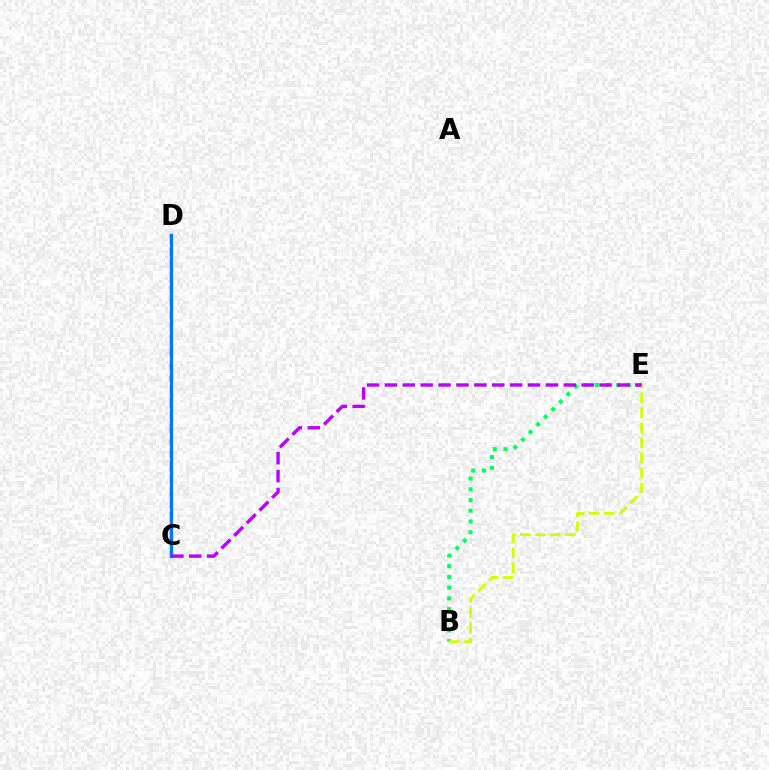{('B', 'E'): [{'color': '#00ff5c', 'line_style': 'dotted', 'thickness': 2.91}, {'color': '#d1ff00', 'line_style': 'dashed', 'thickness': 2.04}], ('C', 'D'): [{'color': '#ff0000', 'line_style': 'dashed', 'thickness': 1.71}, {'color': '#0074ff', 'line_style': 'solid', 'thickness': 2.33}], ('C', 'E'): [{'color': '#b900ff', 'line_style': 'dashed', 'thickness': 2.43}]}